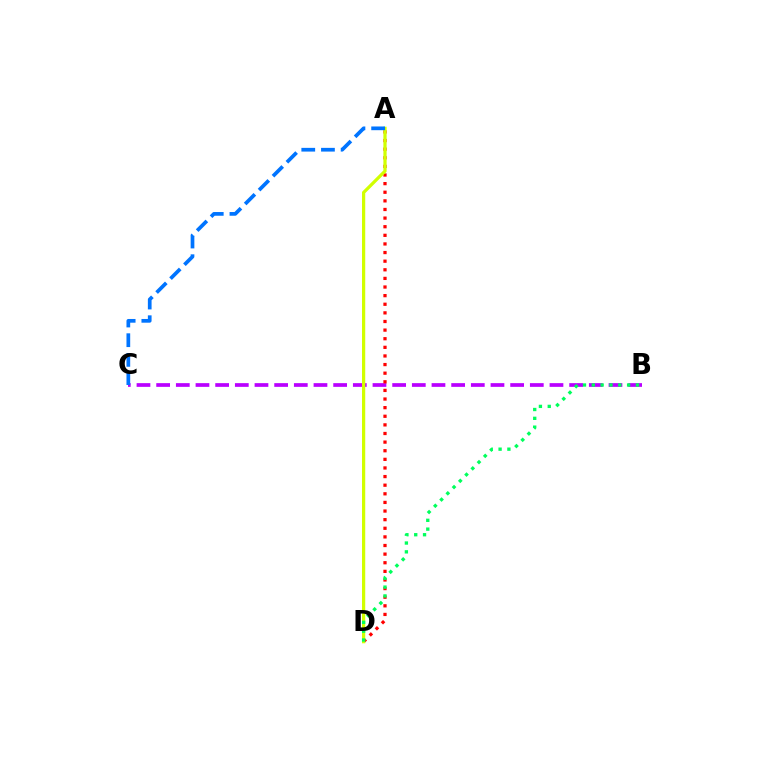{('B', 'C'): [{'color': '#b900ff', 'line_style': 'dashed', 'thickness': 2.67}], ('A', 'D'): [{'color': '#ff0000', 'line_style': 'dotted', 'thickness': 2.34}, {'color': '#d1ff00', 'line_style': 'solid', 'thickness': 2.33}], ('A', 'C'): [{'color': '#0074ff', 'line_style': 'dashed', 'thickness': 2.67}], ('B', 'D'): [{'color': '#00ff5c', 'line_style': 'dotted', 'thickness': 2.4}]}